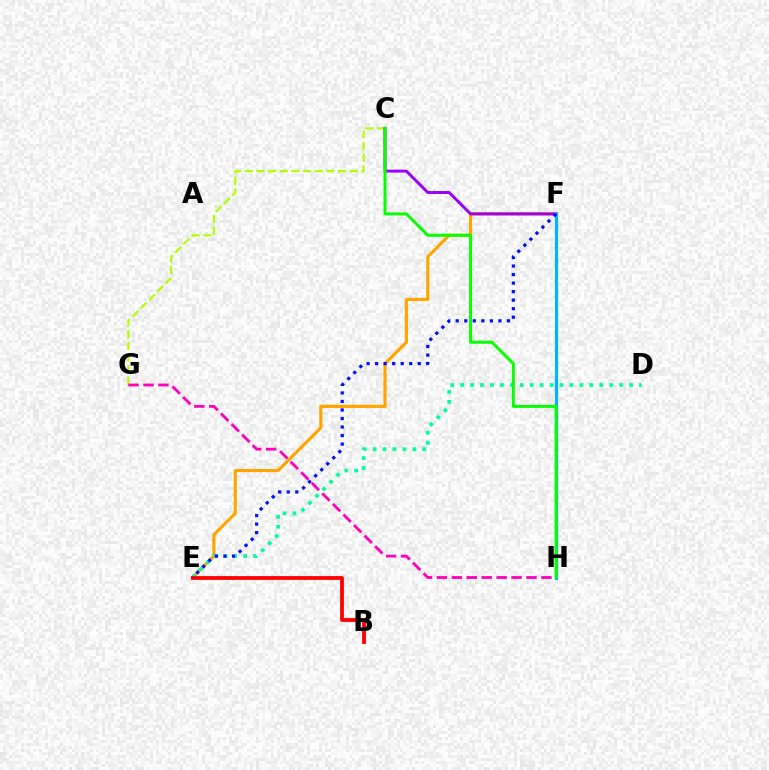{('E', 'F'): [{'color': '#ffa500', 'line_style': 'solid', 'thickness': 2.26}, {'color': '#0010ff', 'line_style': 'dotted', 'thickness': 2.32}], ('C', 'G'): [{'color': '#b3ff00', 'line_style': 'dashed', 'thickness': 1.58}], ('D', 'E'): [{'color': '#00ff9d', 'line_style': 'dotted', 'thickness': 2.7}], ('B', 'E'): [{'color': '#ff0000', 'line_style': 'solid', 'thickness': 2.73}], ('C', 'F'): [{'color': '#9b00ff', 'line_style': 'solid', 'thickness': 2.12}], ('F', 'H'): [{'color': '#00b5ff', 'line_style': 'solid', 'thickness': 2.28}], ('C', 'H'): [{'color': '#08ff00', 'line_style': 'solid', 'thickness': 2.16}], ('G', 'H'): [{'color': '#ff00bd', 'line_style': 'dashed', 'thickness': 2.03}]}